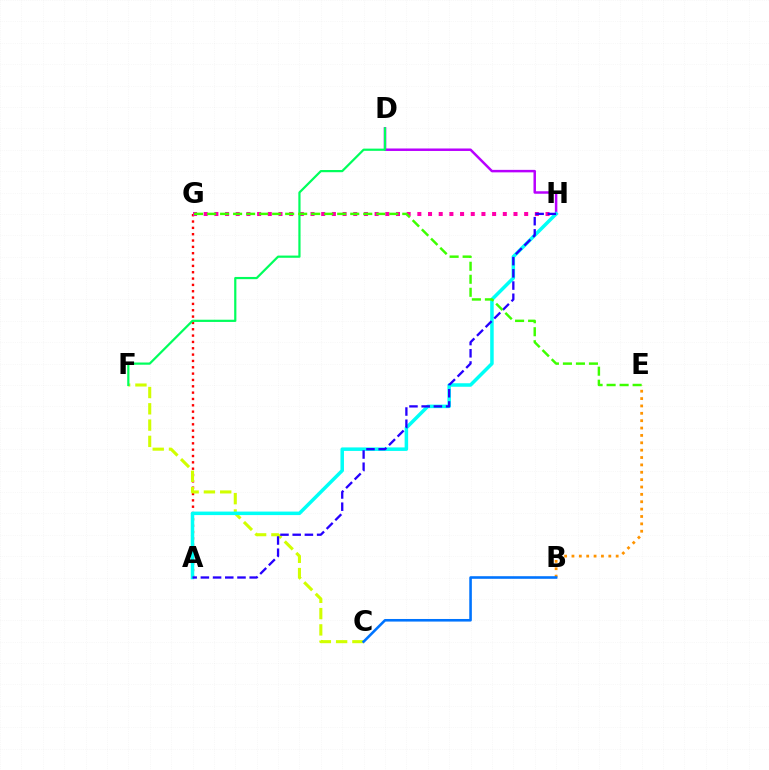{('D', 'H'): [{'color': '#b900ff', 'line_style': 'solid', 'thickness': 1.79}], ('A', 'G'): [{'color': '#ff0000', 'line_style': 'dotted', 'thickness': 1.72}], ('B', 'E'): [{'color': '#ff9400', 'line_style': 'dotted', 'thickness': 2.0}], ('C', 'F'): [{'color': '#d1ff00', 'line_style': 'dashed', 'thickness': 2.21}], ('A', 'H'): [{'color': '#00fff6', 'line_style': 'solid', 'thickness': 2.53}, {'color': '#2500ff', 'line_style': 'dashed', 'thickness': 1.66}], ('G', 'H'): [{'color': '#ff00ac', 'line_style': 'dotted', 'thickness': 2.9}], ('D', 'F'): [{'color': '#00ff5c', 'line_style': 'solid', 'thickness': 1.59}], ('B', 'C'): [{'color': '#0074ff', 'line_style': 'solid', 'thickness': 1.87}], ('E', 'G'): [{'color': '#3dff00', 'line_style': 'dashed', 'thickness': 1.77}]}